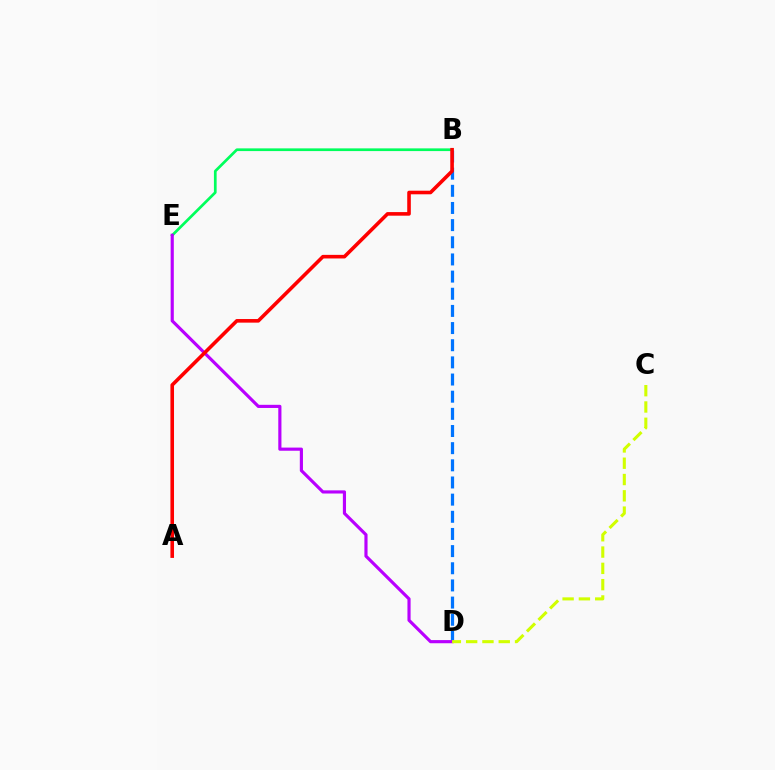{('B', 'E'): [{'color': '#00ff5c', 'line_style': 'solid', 'thickness': 1.95}], ('B', 'D'): [{'color': '#0074ff', 'line_style': 'dashed', 'thickness': 2.33}], ('D', 'E'): [{'color': '#b900ff', 'line_style': 'solid', 'thickness': 2.27}], ('A', 'B'): [{'color': '#ff0000', 'line_style': 'solid', 'thickness': 2.59}], ('C', 'D'): [{'color': '#d1ff00', 'line_style': 'dashed', 'thickness': 2.21}]}